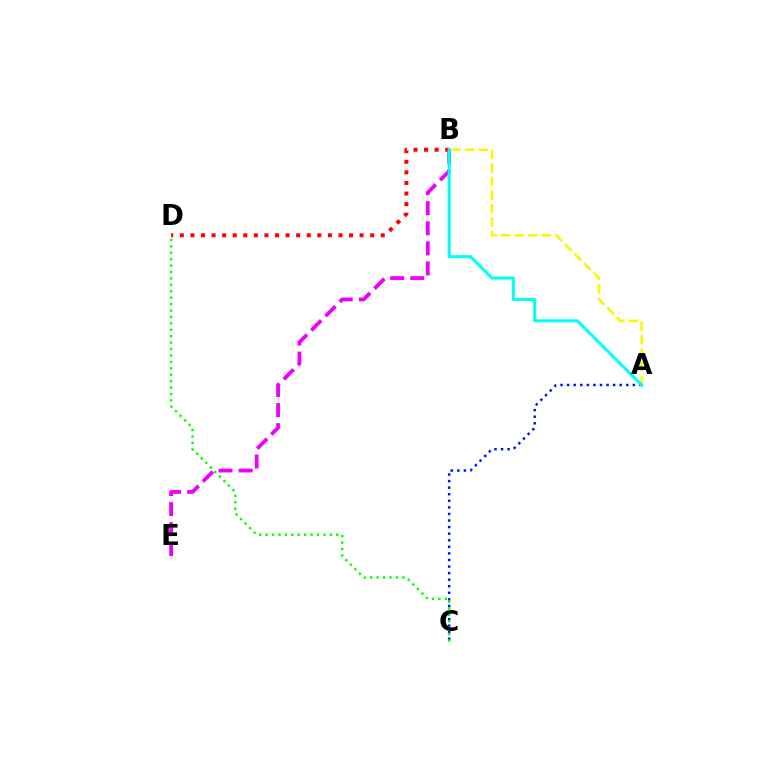{('A', 'C'): [{'color': '#0010ff', 'line_style': 'dotted', 'thickness': 1.79}], ('B', 'E'): [{'color': '#ee00ff', 'line_style': 'dashed', 'thickness': 2.73}], ('B', 'D'): [{'color': '#ff0000', 'line_style': 'dotted', 'thickness': 2.87}], ('C', 'D'): [{'color': '#08ff00', 'line_style': 'dotted', 'thickness': 1.74}], ('A', 'B'): [{'color': '#fcf500', 'line_style': 'dashed', 'thickness': 1.84}, {'color': '#00fff6', 'line_style': 'solid', 'thickness': 2.2}]}